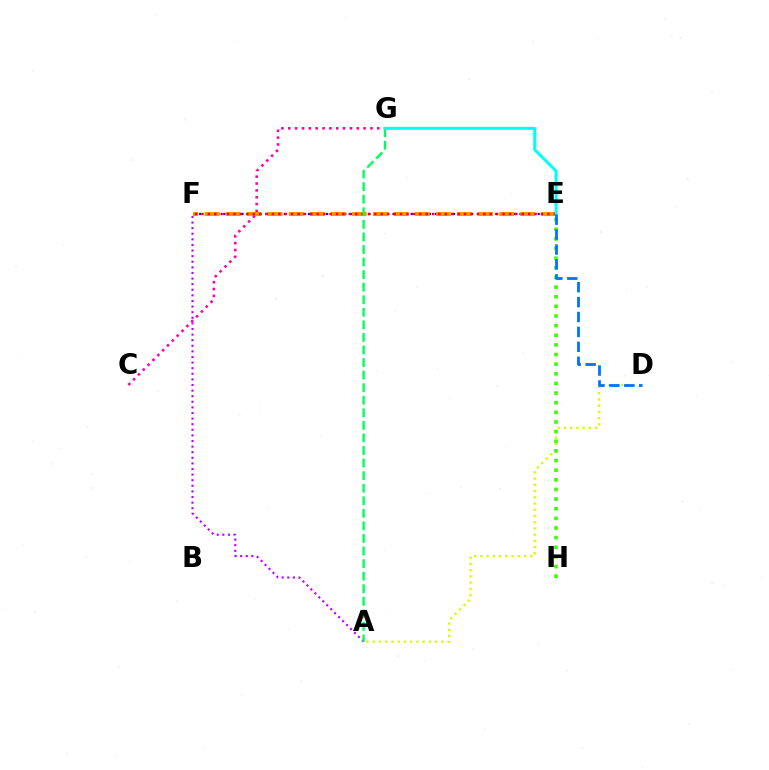{('E', 'F'): [{'color': '#2500ff', 'line_style': 'dotted', 'thickness': 1.64}, {'color': '#ff9400', 'line_style': 'dashed', 'thickness': 2.86}, {'color': '#ff0000', 'line_style': 'dotted', 'thickness': 1.74}], ('A', 'D'): [{'color': '#d1ff00', 'line_style': 'dotted', 'thickness': 1.69}], ('A', 'F'): [{'color': '#b900ff', 'line_style': 'dotted', 'thickness': 1.52}], ('C', 'G'): [{'color': '#ff00ac', 'line_style': 'dotted', 'thickness': 1.86}], ('E', 'H'): [{'color': '#3dff00', 'line_style': 'dotted', 'thickness': 2.62}], ('A', 'G'): [{'color': '#00ff5c', 'line_style': 'dashed', 'thickness': 1.71}], ('E', 'G'): [{'color': '#00fff6', 'line_style': 'solid', 'thickness': 2.16}], ('D', 'E'): [{'color': '#0074ff', 'line_style': 'dashed', 'thickness': 2.03}]}